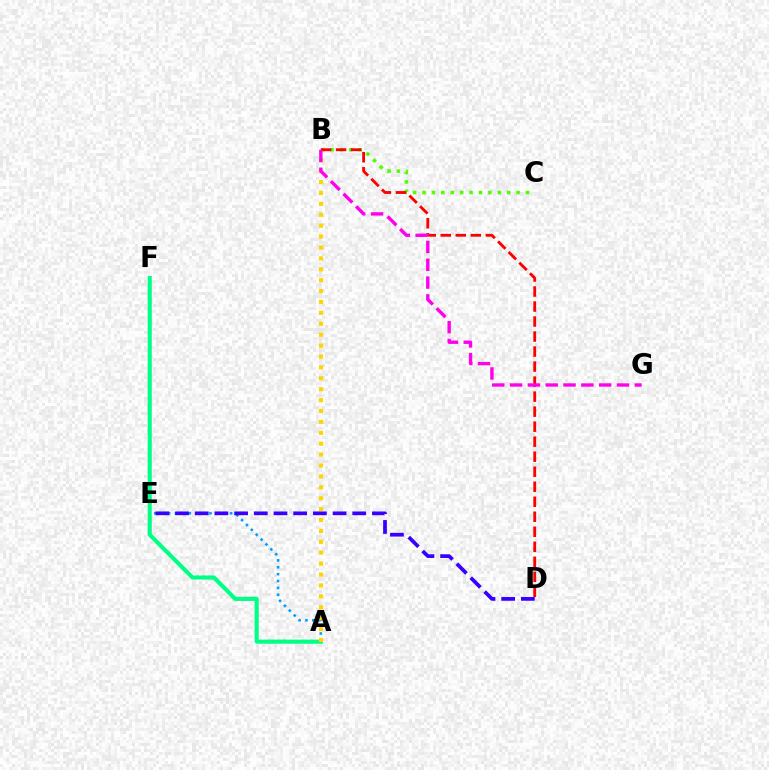{('B', 'C'): [{'color': '#4fff00', 'line_style': 'dotted', 'thickness': 2.56}], ('A', 'F'): [{'color': '#00ff86', 'line_style': 'solid', 'thickness': 2.95}], ('A', 'E'): [{'color': '#009eff', 'line_style': 'dotted', 'thickness': 1.87}], ('A', 'B'): [{'color': '#ffd500', 'line_style': 'dotted', 'thickness': 2.96}], ('B', 'D'): [{'color': '#ff0000', 'line_style': 'dashed', 'thickness': 2.04}], ('B', 'G'): [{'color': '#ff00ed', 'line_style': 'dashed', 'thickness': 2.42}], ('D', 'E'): [{'color': '#3700ff', 'line_style': 'dashed', 'thickness': 2.67}]}